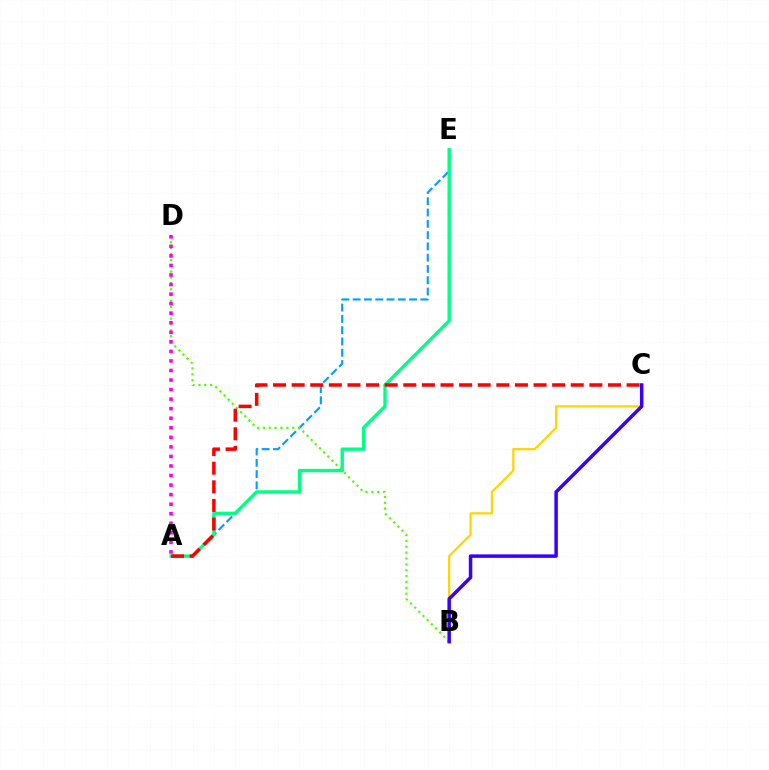{('A', 'E'): [{'color': '#009eff', 'line_style': 'dashed', 'thickness': 1.53}, {'color': '#00ff86', 'line_style': 'solid', 'thickness': 2.43}], ('B', 'D'): [{'color': '#4fff00', 'line_style': 'dotted', 'thickness': 1.6}], ('A', 'D'): [{'color': '#ff00ed', 'line_style': 'dotted', 'thickness': 2.59}], ('A', 'C'): [{'color': '#ff0000', 'line_style': 'dashed', 'thickness': 2.53}], ('B', 'C'): [{'color': '#ffd500', 'line_style': 'solid', 'thickness': 1.61}, {'color': '#3700ff', 'line_style': 'solid', 'thickness': 2.52}]}